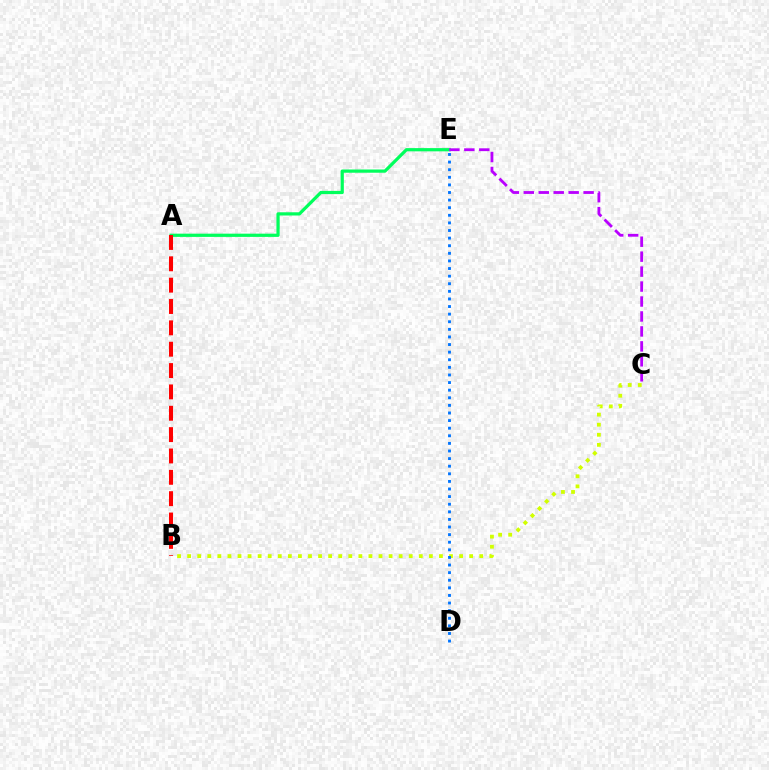{('A', 'E'): [{'color': '#00ff5c', 'line_style': 'solid', 'thickness': 2.32}], ('C', 'E'): [{'color': '#b900ff', 'line_style': 'dashed', 'thickness': 2.03}], ('B', 'C'): [{'color': '#d1ff00', 'line_style': 'dotted', 'thickness': 2.74}], ('A', 'B'): [{'color': '#ff0000', 'line_style': 'dashed', 'thickness': 2.9}], ('D', 'E'): [{'color': '#0074ff', 'line_style': 'dotted', 'thickness': 2.07}]}